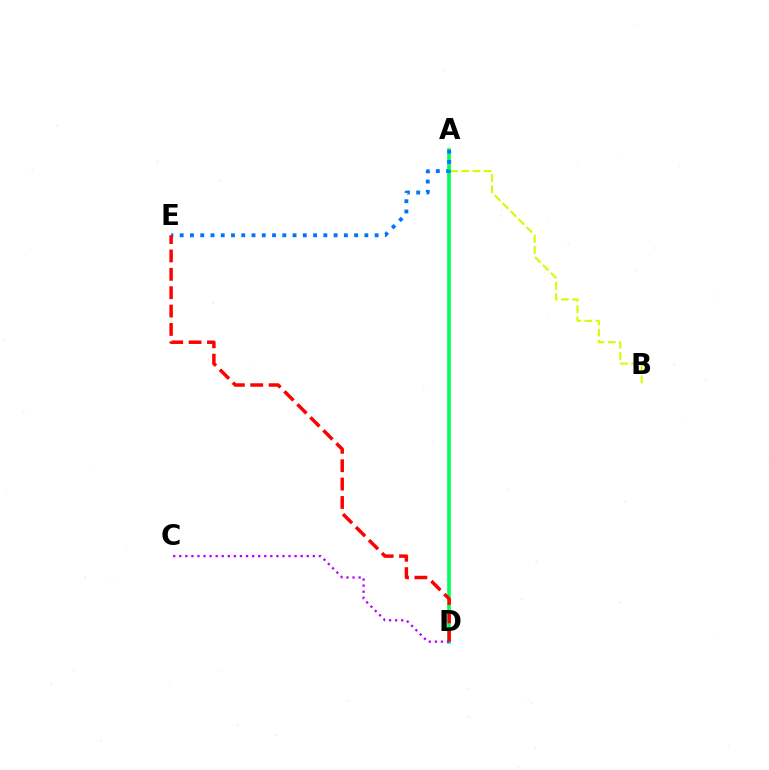{('A', 'B'): [{'color': '#d1ff00', 'line_style': 'dashed', 'thickness': 1.52}], ('A', 'D'): [{'color': '#00ff5c', 'line_style': 'solid', 'thickness': 2.62}], ('A', 'E'): [{'color': '#0074ff', 'line_style': 'dotted', 'thickness': 2.79}], ('D', 'E'): [{'color': '#ff0000', 'line_style': 'dashed', 'thickness': 2.5}], ('C', 'D'): [{'color': '#b900ff', 'line_style': 'dotted', 'thickness': 1.65}]}